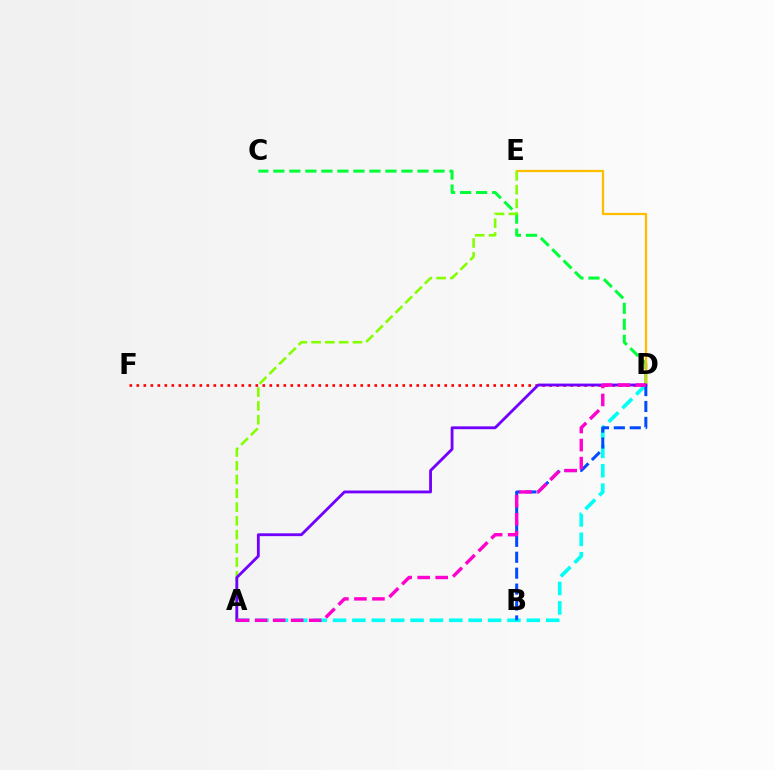{('A', 'D'): [{'color': '#00fff6', 'line_style': 'dashed', 'thickness': 2.63}, {'color': '#7200ff', 'line_style': 'solid', 'thickness': 2.04}, {'color': '#ff00cf', 'line_style': 'dashed', 'thickness': 2.45}], ('C', 'D'): [{'color': '#00ff39', 'line_style': 'dashed', 'thickness': 2.18}], ('D', 'E'): [{'color': '#ffbd00', 'line_style': 'solid', 'thickness': 1.63}], ('D', 'F'): [{'color': '#ff0000', 'line_style': 'dotted', 'thickness': 1.9}], ('A', 'E'): [{'color': '#84ff00', 'line_style': 'dashed', 'thickness': 1.87}], ('B', 'D'): [{'color': '#004bff', 'line_style': 'dashed', 'thickness': 2.16}]}